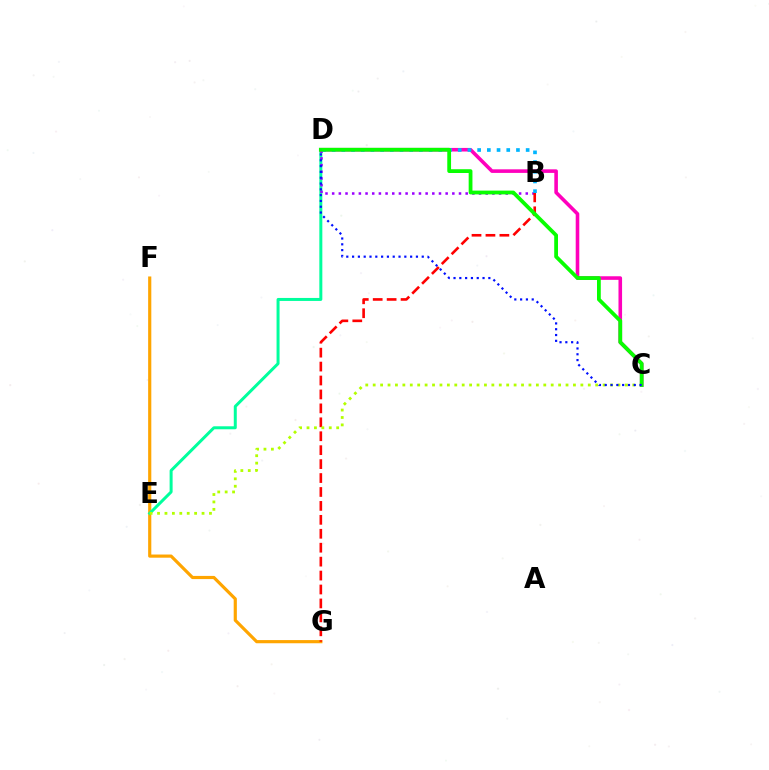{('F', 'G'): [{'color': '#ffa500', 'line_style': 'solid', 'thickness': 2.28}], ('D', 'E'): [{'color': '#00ff9d', 'line_style': 'solid', 'thickness': 2.16}], ('B', 'D'): [{'color': '#9b00ff', 'line_style': 'dotted', 'thickness': 1.81}, {'color': '#00b5ff', 'line_style': 'dotted', 'thickness': 2.64}], ('C', 'D'): [{'color': '#ff00bd', 'line_style': 'solid', 'thickness': 2.58}, {'color': '#08ff00', 'line_style': 'solid', 'thickness': 2.72}, {'color': '#0010ff', 'line_style': 'dotted', 'thickness': 1.58}], ('B', 'G'): [{'color': '#ff0000', 'line_style': 'dashed', 'thickness': 1.89}], ('C', 'E'): [{'color': '#b3ff00', 'line_style': 'dotted', 'thickness': 2.02}]}